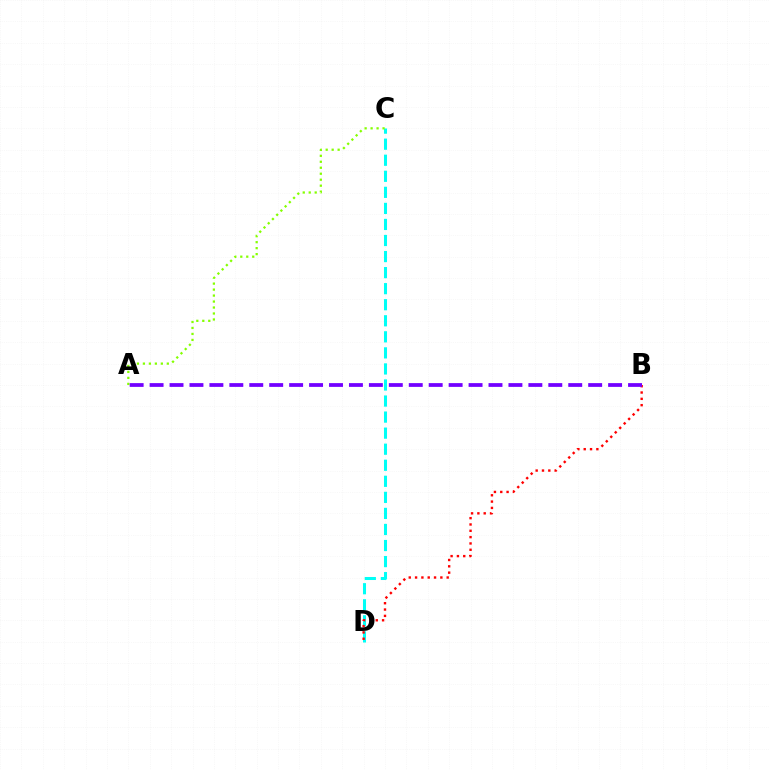{('C', 'D'): [{'color': '#00fff6', 'line_style': 'dashed', 'thickness': 2.18}], ('B', 'D'): [{'color': '#ff0000', 'line_style': 'dotted', 'thickness': 1.72}], ('A', 'C'): [{'color': '#84ff00', 'line_style': 'dotted', 'thickness': 1.62}], ('A', 'B'): [{'color': '#7200ff', 'line_style': 'dashed', 'thickness': 2.71}]}